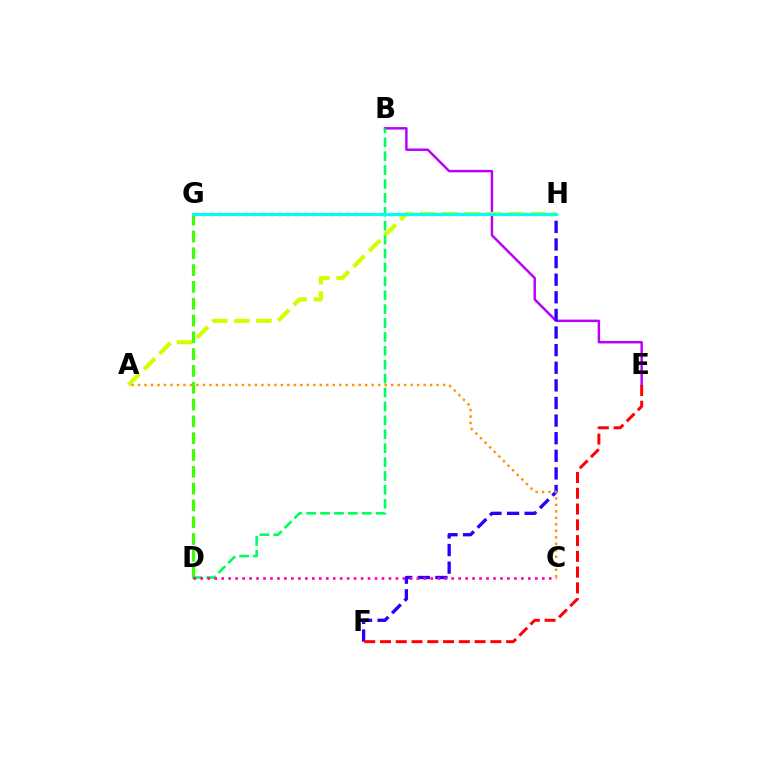{('B', 'E'): [{'color': '#b900ff', 'line_style': 'solid', 'thickness': 1.78}], ('G', 'H'): [{'color': '#0074ff', 'line_style': 'dotted', 'thickness': 2.31}, {'color': '#00fff6', 'line_style': 'solid', 'thickness': 2.24}], ('F', 'H'): [{'color': '#2500ff', 'line_style': 'dashed', 'thickness': 2.39}], ('D', 'G'): [{'color': '#3dff00', 'line_style': 'dashed', 'thickness': 2.28}], ('B', 'D'): [{'color': '#00ff5c', 'line_style': 'dashed', 'thickness': 1.89}], ('A', 'H'): [{'color': '#d1ff00', 'line_style': 'dashed', 'thickness': 3.0}], ('E', 'F'): [{'color': '#ff0000', 'line_style': 'dashed', 'thickness': 2.14}], ('C', 'D'): [{'color': '#ff00ac', 'line_style': 'dotted', 'thickness': 1.89}], ('A', 'C'): [{'color': '#ff9400', 'line_style': 'dotted', 'thickness': 1.76}]}